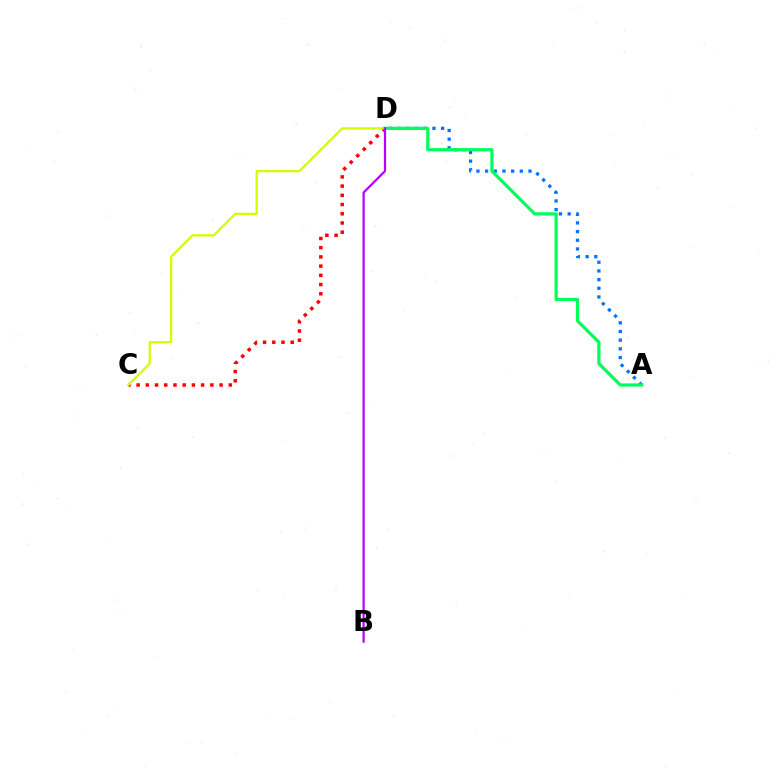{('C', 'D'): [{'color': '#ff0000', 'line_style': 'dotted', 'thickness': 2.5}, {'color': '#d1ff00', 'line_style': 'solid', 'thickness': 1.65}], ('A', 'D'): [{'color': '#0074ff', 'line_style': 'dotted', 'thickness': 2.36}, {'color': '#00ff5c', 'line_style': 'solid', 'thickness': 2.32}], ('B', 'D'): [{'color': '#b900ff', 'line_style': 'solid', 'thickness': 1.6}]}